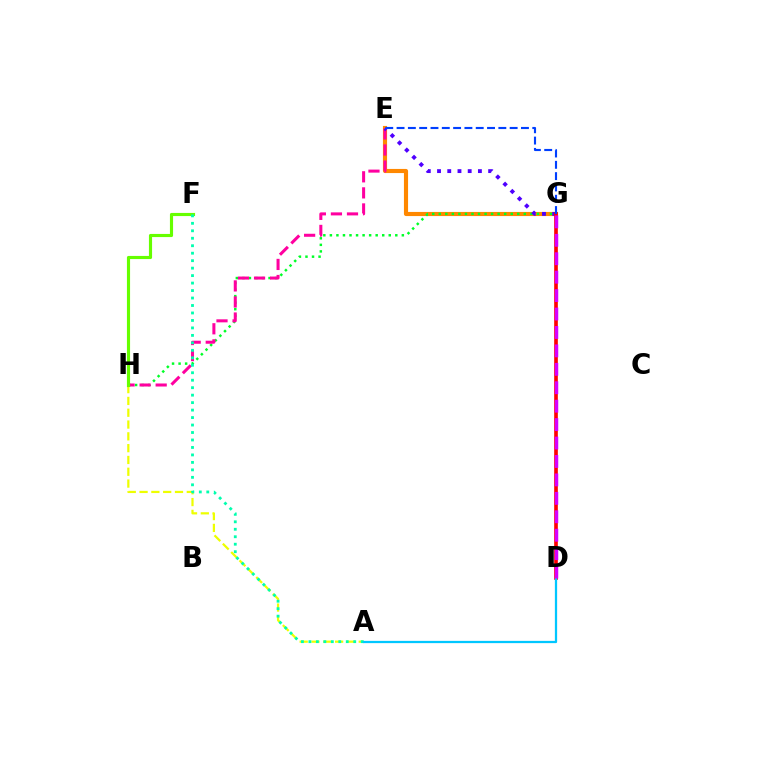{('E', 'G'): [{'color': '#ff8800', 'line_style': 'solid', 'thickness': 2.97}, {'color': '#4f00ff', 'line_style': 'dotted', 'thickness': 2.78}, {'color': '#003fff', 'line_style': 'dashed', 'thickness': 1.54}], ('G', 'H'): [{'color': '#00ff27', 'line_style': 'dotted', 'thickness': 1.78}], ('E', 'H'): [{'color': '#ff00a0', 'line_style': 'dashed', 'thickness': 2.18}], ('A', 'H'): [{'color': '#eeff00', 'line_style': 'dashed', 'thickness': 1.6}], ('F', 'H'): [{'color': '#66ff00', 'line_style': 'solid', 'thickness': 2.26}], ('D', 'G'): [{'color': '#ff0000', 'line_style': 'solid', 'thickness': 2.63}, {'color': '#d600ff', 'line_style': 'dashed', 'thickness': 2.5}], ('A', 'F'): [{'color': '#00ffaf', 'line_style': 'dotted', 'thickness': 2.03}], ('A', 'D'): [{'color': '#00c7ff', 'line_style': 'solid', 'thickness': 1.62}]}